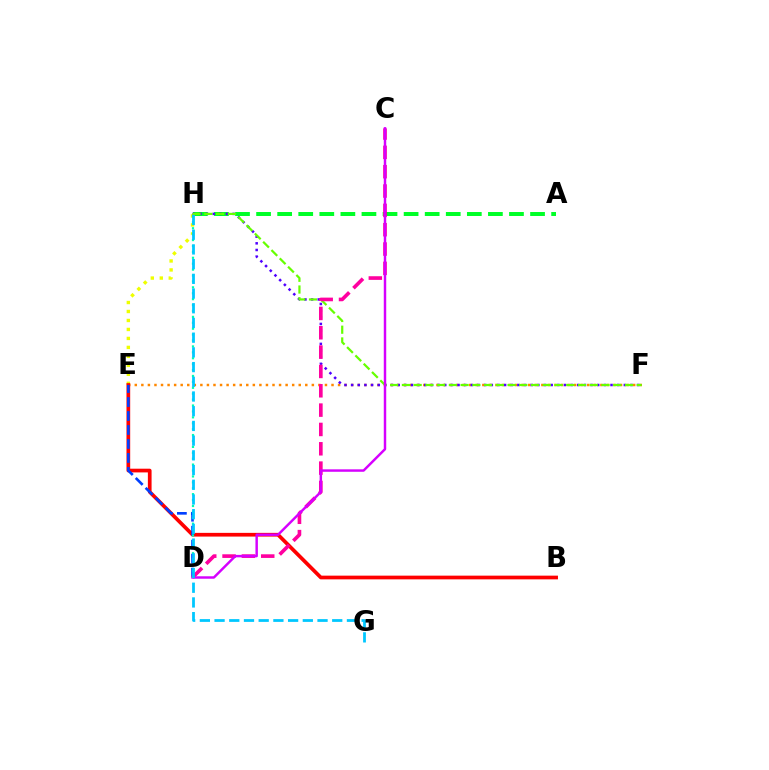{('E', 'H'): [{'color': '#eeff00', 'line_style': 'dotted', 'thickness': 2.44}], ('E', 'F'): [{'color': '#ff8800', 'line_style': 'dotted', 'thickness': 1.78}], ('B', 'E'): [{'color': '#ff0000', 'line_style': 'solid', 'thickness': 2.67}], ('A', 'H'): [{'color': '#00ff27', 'line_style': 'dashed', 'thickness': 2.86}], ('D', 'E'): [{'color': '#003fff', 'line_style': 'dashed', 'thickness': 1.9}], ('F', 'H'): [{'color': '#4f00ff', 'line_style': 'dotted', 'thickness': 1.81}, {'color': '#66ff00', 'line_style': 'dashed', 'thickness': 1.59}], ('C', 'D'): [{'color': '#ff00a0', 'line_style': 'dashed', 'thickness': 2.63}, {'color': '#d600ff', 'line_style': 'solid', 'thickness': 1.77}], ('D', 'H'): [{'color': '#00ffaf', 'line_style': 'dotted', 'thickness': 1.61}], ('G', 'H'): [{'color': '#00c7ff', 'line_style': 'dashed', 'thickness': 2.0}]}